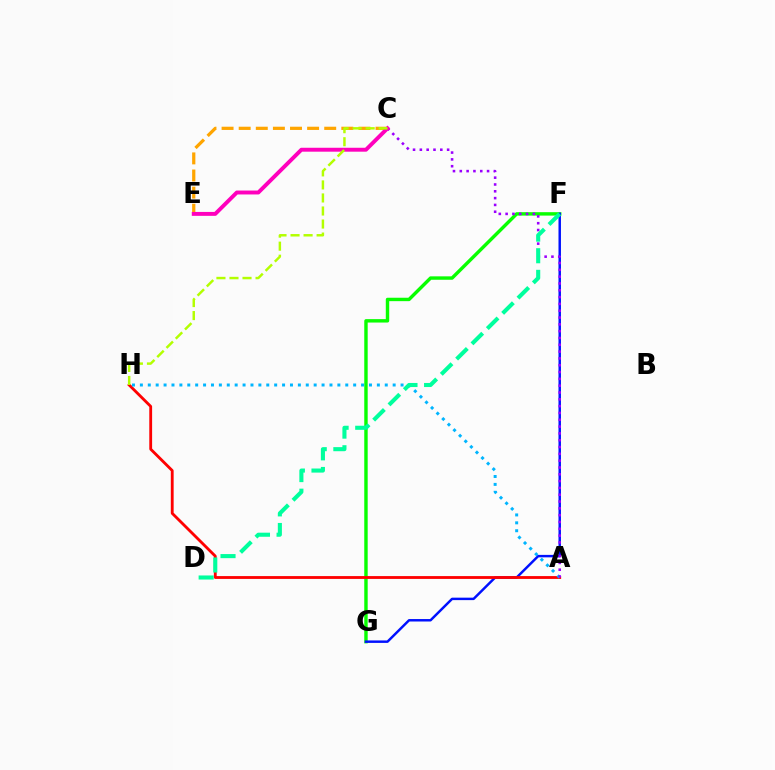{('C', 'E'): [{'color': '#ffa500', 'line_style': 'dashed', 'thickness': 2.32}, {'color': '#ff00bd', 'line_style': 'solid', 'thickness': 2.82}], ('F', 'G'): [{'color': '#08ff00', 'line_style': 'solid', 'thickness': 2.46}, {'color': '#0010ff', 'line_style': 'solid', 'thickness': 1.77}], ('A', 'H'): [{'color': '#ff0000', 'line_style': 'solid', 'thickness': 2.04}, {'color': '#00b5ff', 'line_style': 'dotted', 'thickness': 2.15}], ('A', 'C'): [{'color': '#9b00ff', 'line_style': 'dotted', 'thickness': 1.85}], ('D', 'F'): [{'color': '#00ff9d', 'line_style': 'dashed', 'thickness': 2.94}], ('C', 'H'): [{'color': '#b3ff00', 'line_style': 'dashed', 'thickness': 1.77}]}